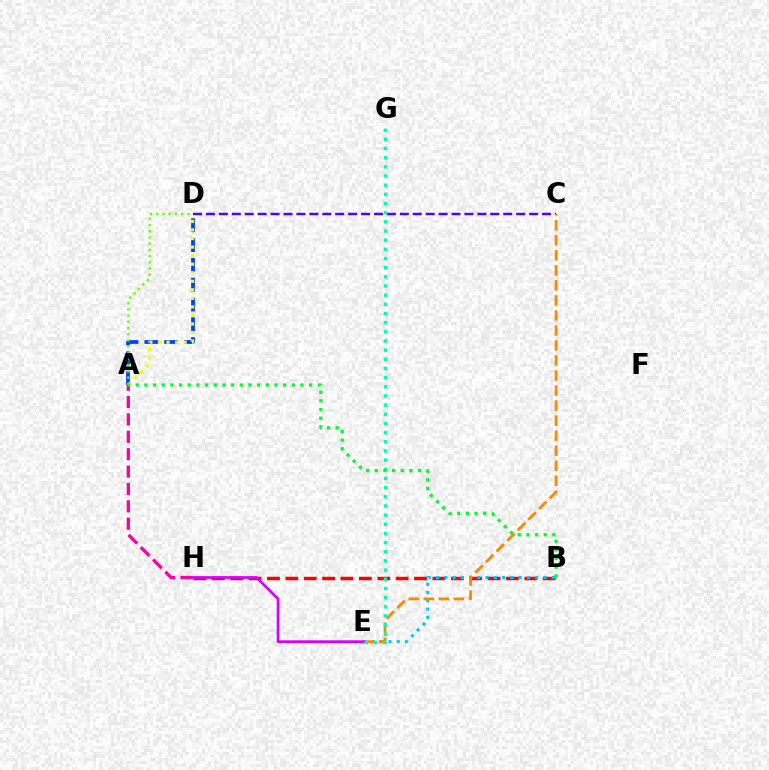{('A', 'D'): [{'color': '#003fff', 'line_style': 'dashed', 'thickness': 2.69}, {'color': '#eeff00', 'line_style': 'dotted', 'thickness': 2.32}, {'color': '#66ff00', 'line_style': 'dotted', 'thickness': 1.69}], ('A', 'H'): [{'color': '#ff00a0', 'line_style': 'dashed', 'thickness': 2.36}], ('B', 'H'): [{'color': '#ff0000', 'line_style': 'dashed', 'thickness': 2.5}], ('B', 'E'): [{'color': '#00c7ff', 'line_style': 'dotted', 'thickness': 2.25}], ('C', 'D'): [{'color': '#4f00ff', 'line_style': 'dashed', 'thickness': 1.76}], ('C', 'E'): [{'color': '#ff8800', 'line_style': 'dashed', 'thickness': 2.04}], ('E', 'H'): [{'color': '#d600ff', 'line_style': 'solid', 'thickness': 1.96}], ('E', 'G'): [{'color': '#00ffaf', 'line_style': 'dotted', 'thickness': 2.49}], ('A', 'B'): [{'color': '#00ff27', 'line_style': 'dotted', 'thickness': 2.36}]}